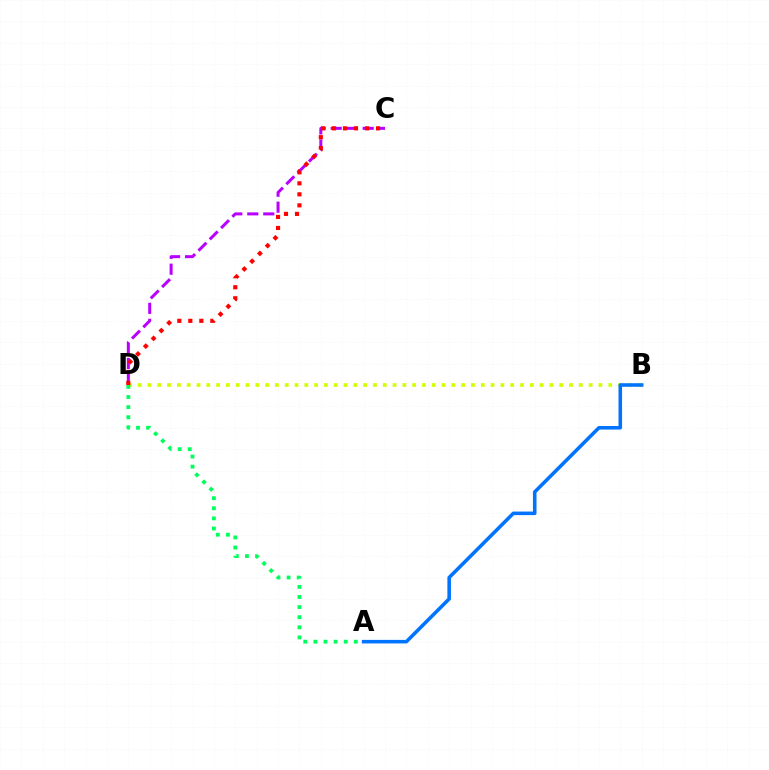{('C', 'D'): [{'color': '#b900ff', 'line_style': 'dashed', 'thickness': 2.17}, {'color': '#ff0000', 'line_style': 'dotted', 'thickness': 2.99}], ('B', 'D'): [{'color': '#d1ff00', 'line_style': 'dotted', 'thickness': 2.66}], ('A', 'D'): [{'color': '#00ff5c', 'line_style': 'dotted', 'thickness': 2.75}], ('A', 'B'): [{'color': '#0074ff', 'line_style': 'solid', 'thickness': 2.56}]}